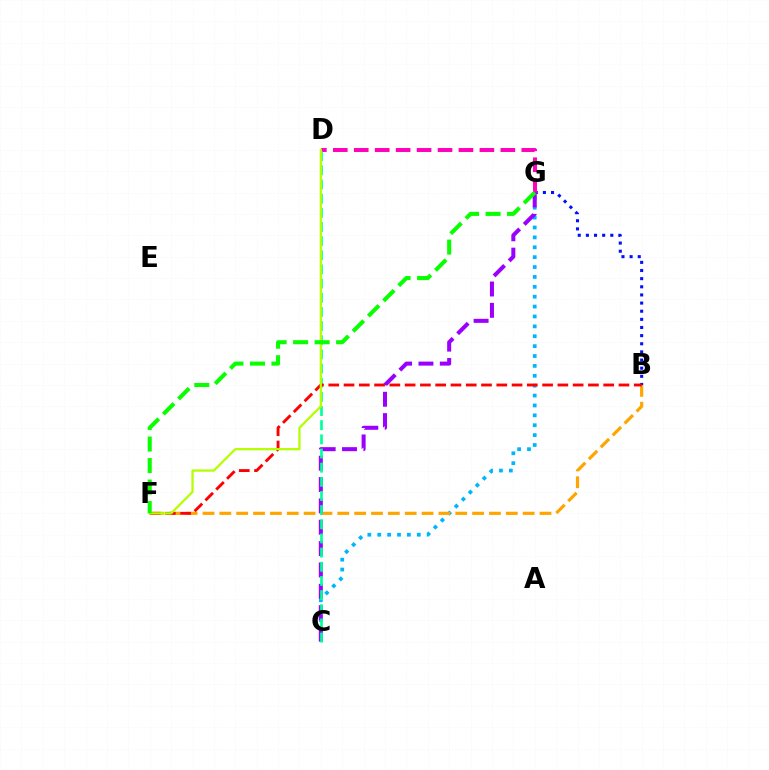{('B', 'G'): [{'color': '#0010ff', 'line_style': 'dotted', 'thickness': 2.21}], ('C', 'G'): [{'color': '#00b5ff', 'line_style': 'dotted', 'thickness': 2.69}, {'color': '#9b00ff', 'line_style': 'dashed', 'thickness': 2.9}], ('D', 'G'): [{'color': '#ff00bd', 'line_style': 'dashed', 'thickness': 2.85}], ('B', 'F'): [{'color': '#ffa500', 'line_style': 'dashed', 'thickness': 2.29}, {'color': '#ff0000', 'line_style': 'dashed', 'thickness': 2.07}], ('C', 'D'): [{'color': '#00ff9d', 'line_style': 'dashed', 'thickness': 1.92}], ('D', 'F'): [{'color': '#b3ff00', 'line_style': 'solid', 'thickness': 1.62}], ('F', 'G'): [{'color': '#08ff00', 'line_style': 'dashed', 'thickness': 2.92}]}